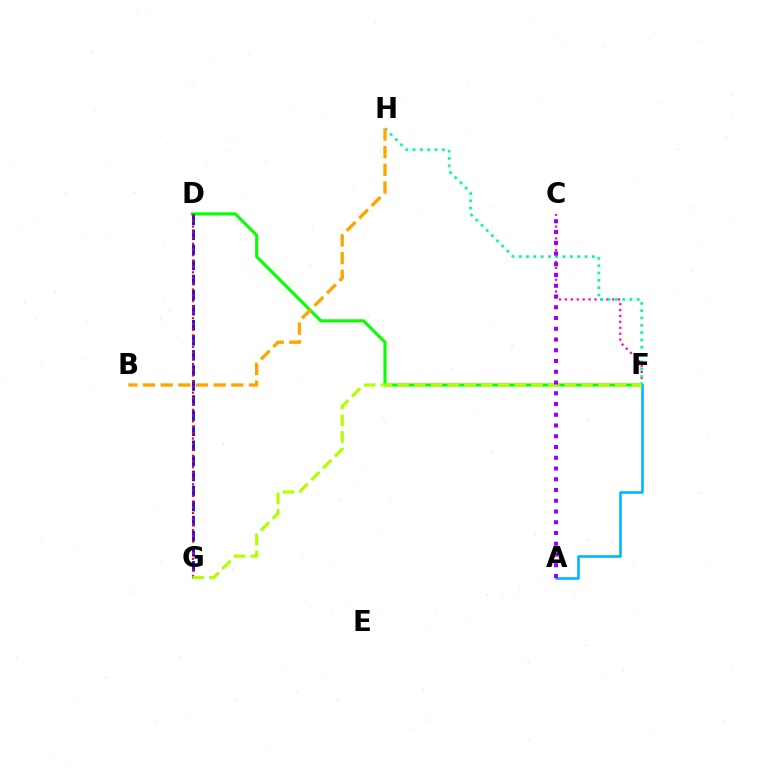{('D', 'F'): [{'color': '#08ff00', 'line_style': 'solid', 'thickness': 2.23}], ('D', 'G'): [{'color': '#0010ff', 'line_style': 'dashed', 'thickness': 2.05}, {'color': '#ff0000', 'line_style': 'dotted', 'thickness': 1.56}], ('C', 'F'): [{'color': '#ff00bd', 'line_style': 'dotted', 'thickness': 1.6}], ('F', 'H'): [{'color': '#00ff9d', 'line_style': 'dotted', 'thickness': 1.99}], ('A', 'F'): [{'color': '#00b5ff', 'line_style': 'solid', 'thickness': 1.85}], ('B', 'H'): [{'color': '#ffa500', 'line_style': 'dashed', 'thickness': 2.4}], ('F', 'G'): [{'color': '#b3ff00', 'line_style': 'dashed', 'thickness': 2.27}], ('A', 'C'): [{'color': '#9b00ff', 'line_style': 'dotted', 'thickness': 2.92}]}